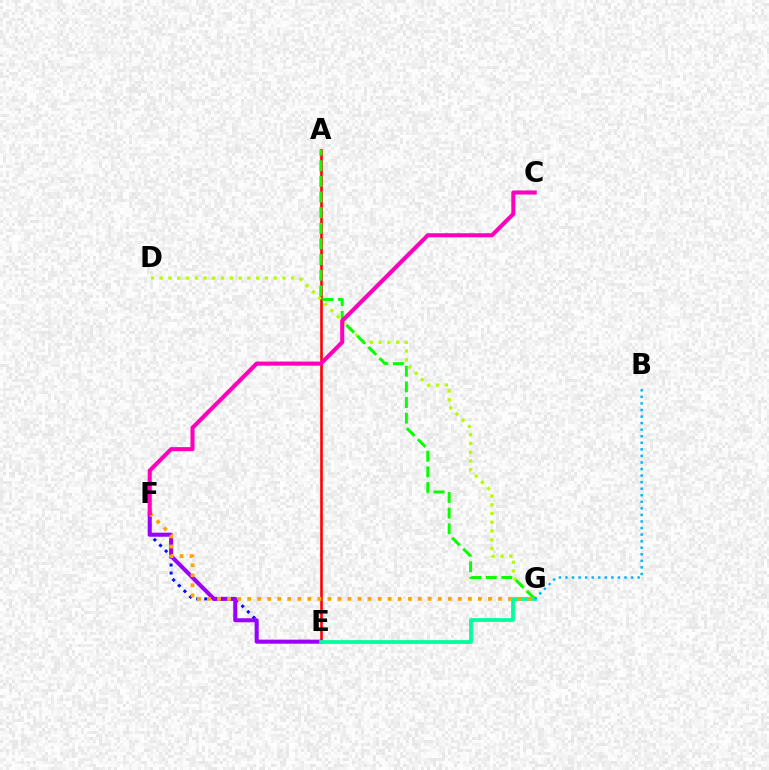{('A', 'E'): [{'color': '#ff0000', 'line_style': 'solid', 'thickness': 1.86}], ('E', 'F'): [{'color': '#0010ff', 'line_style': 'dotted', 'thickness': 2.17}, {'color': '#9b00ff', 'line_style': 'solid', 'thickness': 2.91}], ('D', 'G'): [{'color': '#b3ff00', 'line_style': 'dotted', 'thickness': 2.38}], ('A', 'G'): [{'color': '#08ff00', 'line_style': 'dashed', 'thickness': 2.13}], ('E', 'G'): [{'color': '#00ff9d', 'line_style': 'solid', 'thickness': 2.7}], ('F', 'G'): [{'color': '#ffa500', 'line_style': 'dotted', 'thickness': 2.73}], ('C', 'F'): [{'color': '#ff00bd', 'line_style': 'solid', 'thickness': 2.94}], ('B', 'G'): [{'color': '#00b5ff', 'line_style': 'dotted', 'thickness': 1.78}]}